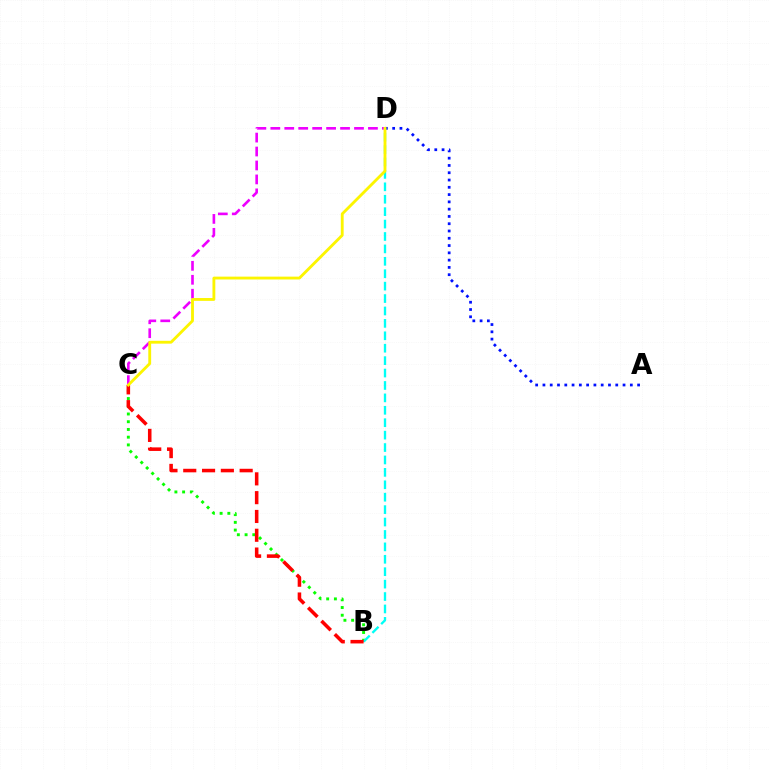{('C', 'D'): [{'color': '#ee00ff', 'line_style': 'dashed', 'thickness': 1.89}, {'color': '#fcf500', 'line_style': 'solid', 'thickness': 2.05}], ('B', 'C'): [{'color': '#08ff00', 'line_style': 'dotted', 'thickness': 2.1}, {'color': '#ff0000', 'line_style': 'dashed', 'thickness': 2.55}], ('A', 'D'): [{'color': '#0010ff', 'line_style': 'dotted', 'thickness': 1.98}], ('B', 'D'): [{'color': '#00fff6', 'line_style': 'dashed', 'thickness': 1.69}]}